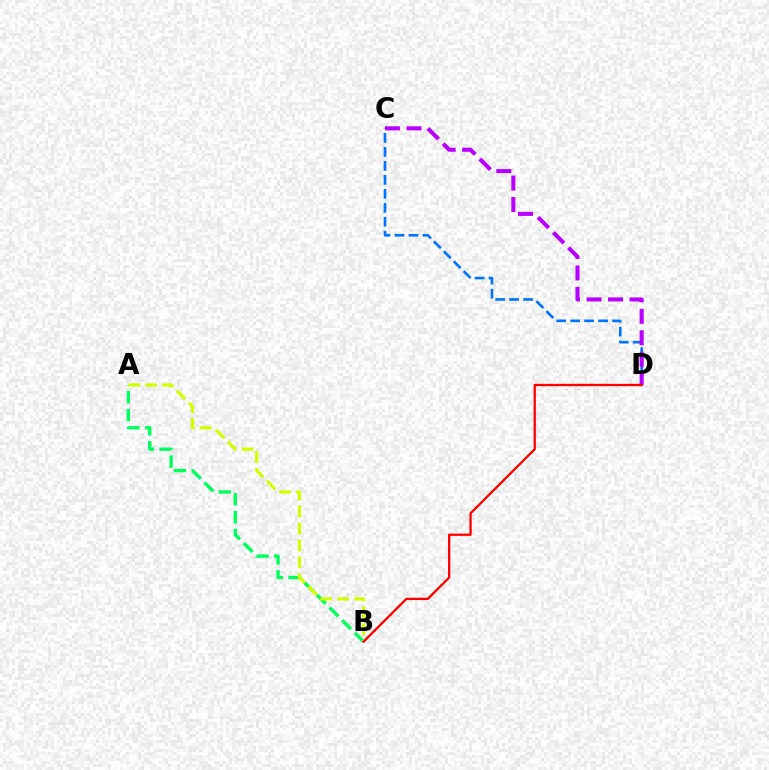{('C', 'D'): [{'color': '#0074ff', 'line_style': 'dashed', 'thickness': 1.9}, {'color': '#b900ff', 'line_style': 'dashed', 'thickness': 2.92}], ('A', 'B'): [{'color': '#00ff5c', 'line_style': 'dashed', 'thickness': 2.43}, {'color': '#d1ff00', 'line_style': 'dashed', 'thickness': 2.3}], ('B', 'D'): [{'color': '#ff0000', 'line_style': 'solid', 'thickness': 1.66}]}